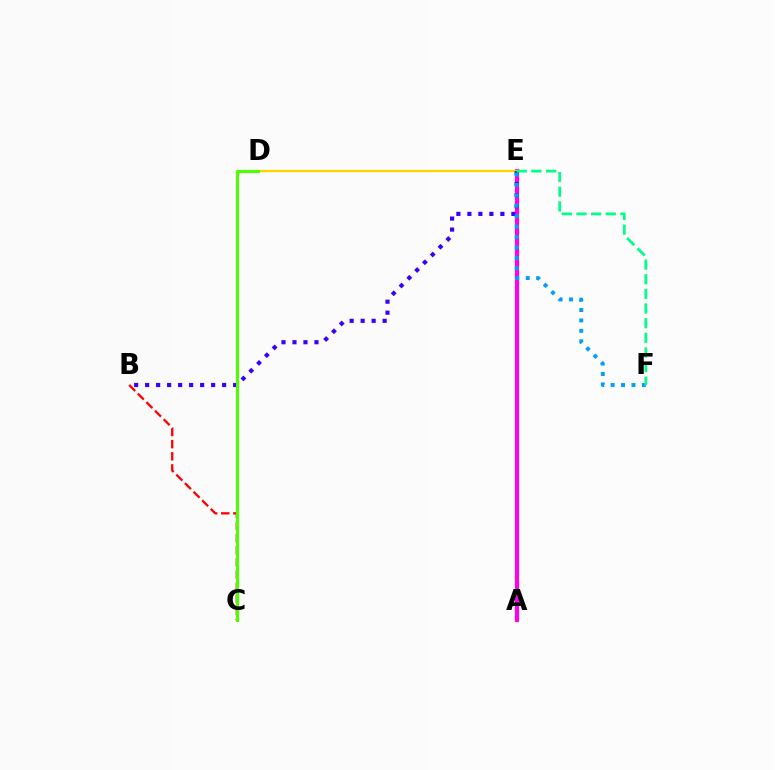{('A', 'E'): [{'color': '#ff00ed', 'line_style': 'solid', 'thickness': 2.99}], ('D', 'E'): [{'color': '#ffd500', 'line_style': 'solid', 'thickness': 1.67}], ('B', 'E'): [{'color': '#3700ff', 'line_style': 'dotted', 'thickness': 2.99}], ('B', 'C'): [{'color': '#ff0000', 'line_style': 'dashed', 'thickness': 1.65}], ('E', 'F'): [{'color': '#009eff', 'line_style': 'dotted', 'thickness': 2.83}, {'color': '#00ff86', 'line_style': 'dashed', 'thickness': 1.99}], ('C', 'D'): [{'color': '#4fff00', 'line_style': 'solid', 'thickness': 2.23}]}